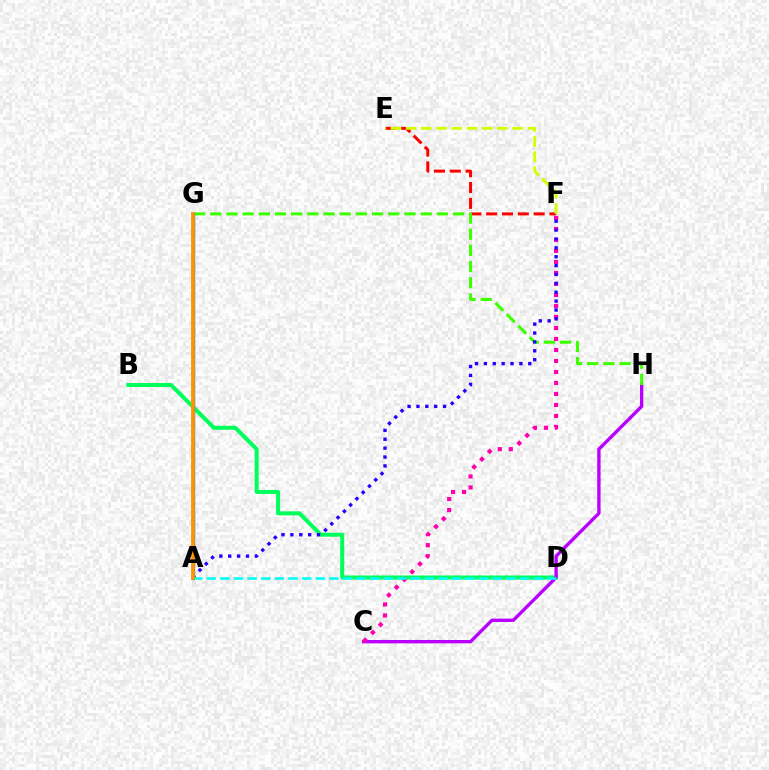{('E', 'F'): [{'color': '#ff0000', 'line_style': 'dashed', 'thickness': 2.15}, {'color': '#d1ff00', 'line_style': 'dashed', 'thickness': 2.06}], ('B', 'D'): [{'color': '#00ff5c', 'line_style': 'solid', 'thickness': 2.89}], ('C', 'H'): [{'color': '#b900ff', 'line_style': 'solid', 'thickness': 2.41}], ('G', 'H'): [{'color': '#3dff00', 'line_style': 'dashed', 'thickness': 2.2}], ('C', 'F'): [{'color': '#ff00ac', 'line_style': 'dotted', 'thickness': 2.99}], ('A', 'F'): [{'color': '#2500ff', 'line_style': 'dotted', 'thickness': 2.41}], ('A', 'G'): [{'color': '#0074ff', 'line_style': 'solid', 'thickness': 2.45}, {'color': '#ff9400', 'line_style': 'solid', 'thickness': 2.72}], ('A', 'D'): [{'color': '#00fff6', 'line_style': 'dashed', 'thickness': 1.85}]}